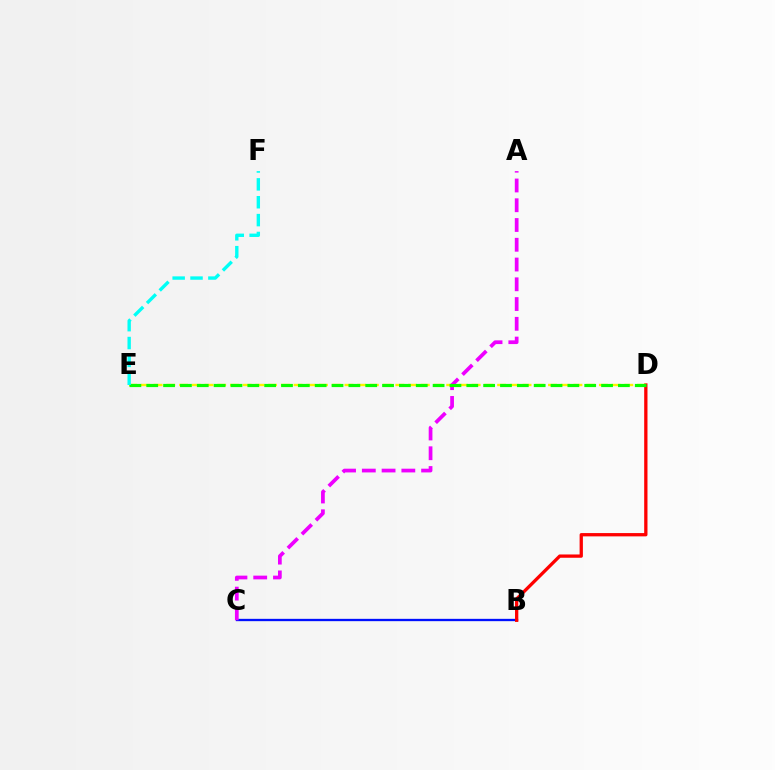{('B', 'C'): [{'color': '#0010ff', 'line_style': 'solid', 'thickness': 1.67}], ('B', 'D'): [{'color': '#ff0000', 'line_style': 'solid', 'thickness': 2.37}], ('D', 'E'): [{'color': '#fcf500', 'line_style': 'dashed', 'thickness': 1.73}, {'color': '#08ff00', 'line_style': 'dashed', 'thickness': 2.29}], ('A', 'C'): [{'color': '#ee00ff', 'line_style': 'dashed', 'thickness': 2.68}], ('E', 'F'): [{'color': '#00fff6', 'line_style': 'dashed', 'thickness': 2.43}]}